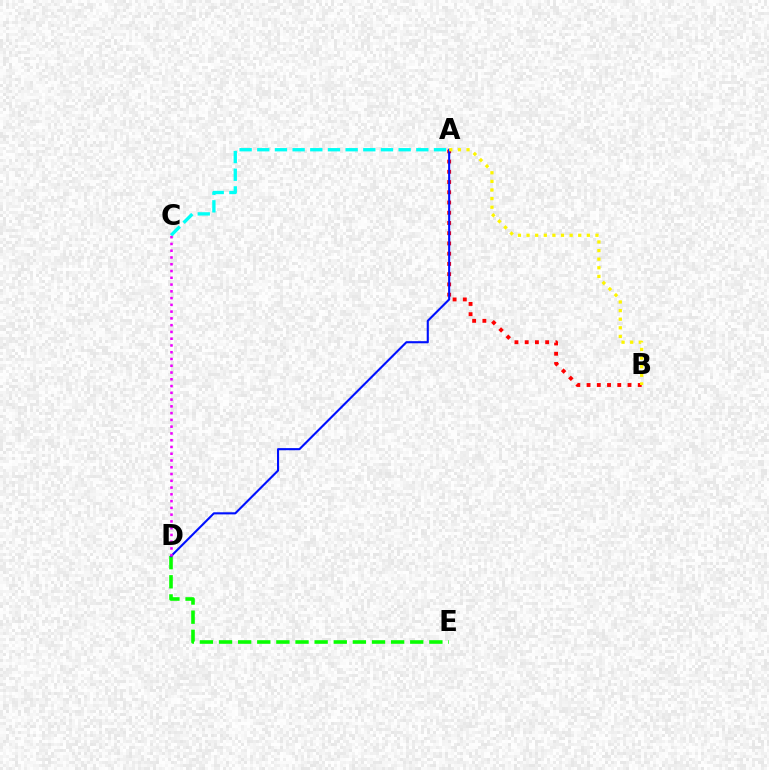{('D', 'E'): [{'color': '#08ff00', 'line_style': 'dashed', 'thickness': 2.6}], ('A', 'C'): [{'color': '#00fff6', 'line_style': 'dashed', 'thickness': 2.4}], ('A', 'B'): [{'color': '#ff0000', 'line_style': 'dotted', 'thickness': 2.78}, {'color': '#fcf500', 'line_style': 'dotted', 'thickness': 2.34}], ('A', 'D'): [{'color': '#0010ff', 'line_style': 'solid', 'thickness': 1.52}], ('C', 'D'): [{'color': '#ee00ff', 'line_style': 'dotted', 'thickness': 1.84}]}